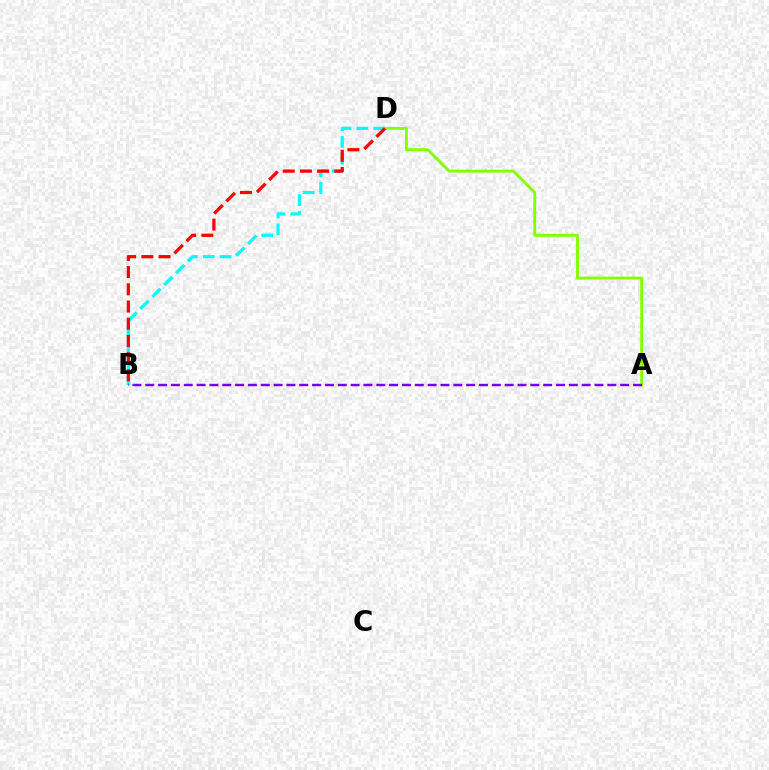{('B', 'D'): [{'color': '#00fff6', 'line_style': 'dashed', 'thickness': 2.29}, {'color': '#ff0000', 'line_style': 'dashed', 'thickness': 2.34}], ('A', 'D'): [{'color': '#84ff00', 'line_style': 'solid', 'thickness': 2.06}], ('A', 'B'): [{'color': '#7200ff', 'line_style': 'dashed', 'thickness': 1.74}]}